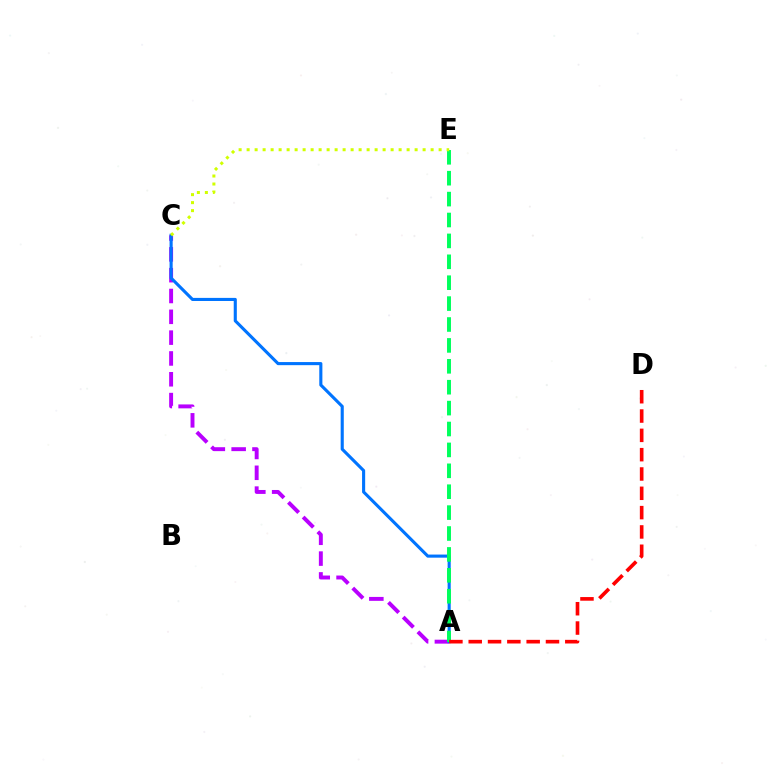{('A', 'C'): [{'color': '#b900ff', 'line_style': 'dashed', 'thickness': 2.83}, {'color': '#0074ff', 'line_style': 'solid', 'thickness': 2.23}], ('A', 'E'): [{'color': '#00ff5c', 'line_style': 'dashed', 'thickness': 2.84}], ('C', 'E'): [{'color': '#d1ff00', 'line_style': 'dotted', 'thickness': 2.17}], ('A', 'D'): [{'color': '#ff0000', 'line_style': 'dashed', 'thickness': 2.62}]}